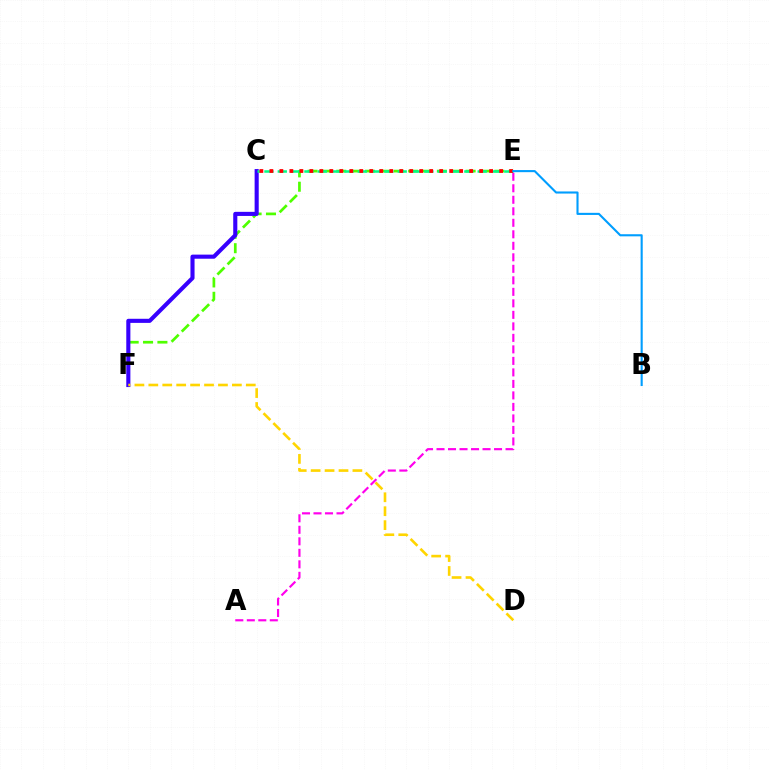{('A', 'E'): [{'color': '#ff00ed', 'line_style': 'dashed', 'thickness': 1.56}], ('E', 'F'): [{'color': '#4fff00', 'line_style': 'dashed', 'thickness': 1.95}], ('C', 'F'): [{'color': '#3700ff', 'line_style': 'solid', 'thickness': 2.95}], ('C', 'E'): [{'color': '#00ff86', 'line_style': 'dashed', 'thickness': 1.81}, {'color': '#ff0000', 'line_style': 'dotted', 'thickness': 2.71}], ('D', 'F'): [{'color': '#ffd500', 'line_style': 'dashed', 'thickness': 1.89}], ('B', 'E'): [{'color': '#009eff', 'line_style': 'solid', 'thickness': 1.51}]}